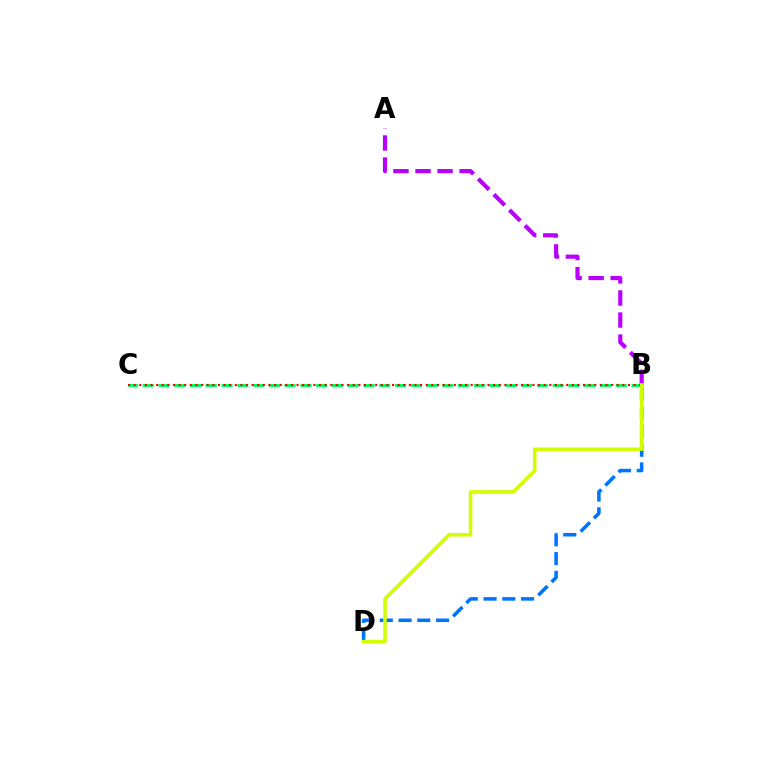{('B', 'C'): [{'color': '#00ff5c', 'line_style': 'dashed', 'thickness': 2.14}, {'color': '#ff0000', 'line_style': 'dotted', 'thickness': 1.53}], ('A', 'B'): [{'color': '#b900ff', 'line_style': 'dashed', 'thickness': 2.99}], ('B', 'D'): [{'color': '#0074ff', 'line_style': 'dashed', 'thickness': 2.55}, {'color': '#d1ff00', 'line_style': 'solid', 'thickness': 2.58}]}